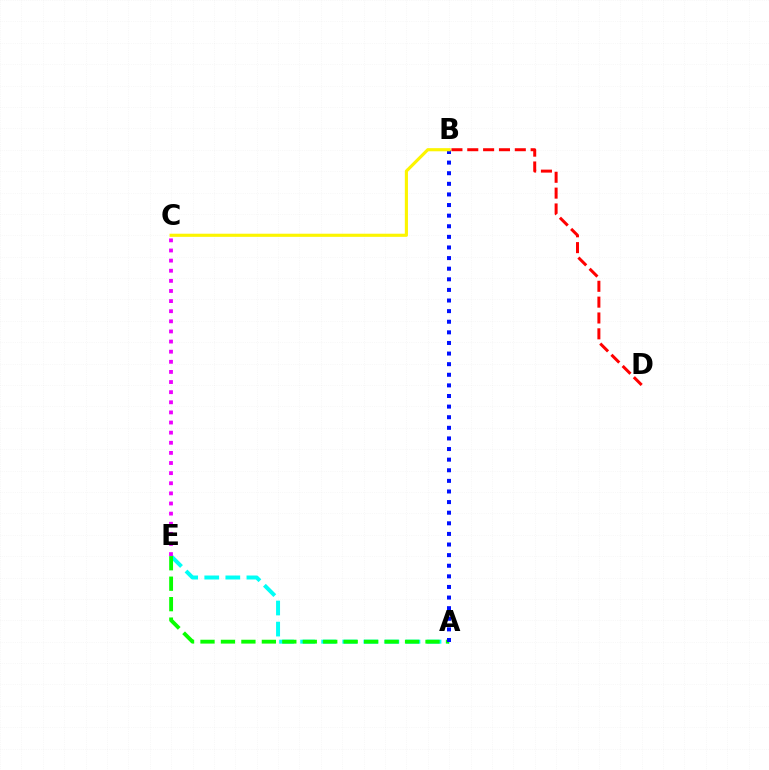{('A', 'E'): [{'color': '#00fff6', 'line_style': 'dashed', 'thickness': 2.86}, {'color': '#08ff00', 'line_style': 'dashed', 'thickness': 2.78}], ('A', 'B'): [{'color': '#0010ff', 'line_style': 'dotted', 'thickness': 2.88}], ('B', 'C'): [{'color': '#fcf500', 'line_style': 'solid', 'thickness': 2.26}], ('B', 'D'): [{'color': '#ff0000', 'line_style': 'dashed', 'thickness': 2.15}], ('C', 'E'): [{'color': '#ee00ff', 'line_style': 'dotted', 'thickness': 2.75}]}